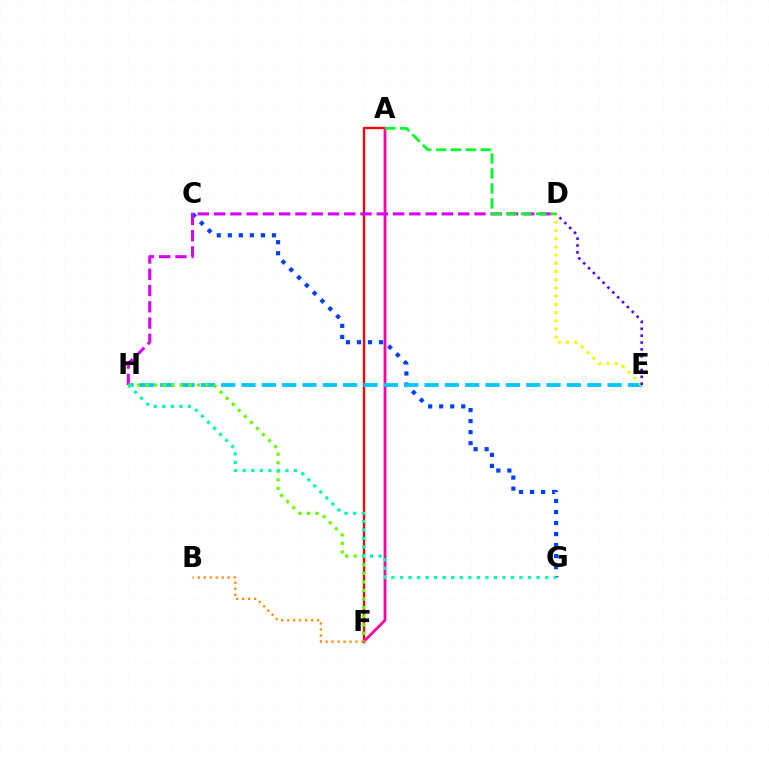{('C', 'G'): [{'color': '#003fff', 'line_style': 'dotted', 'thickness': 3.0}], ('A', 'F'): [{'color': '#ff0000', 'line_style': 'solid', 'thickness': 1.65}, {'color': '#ff00a0', 'line_style': 'solid', 'thickness': 2.0}], ('E', 'H'): [{'color': '#00c7ff', 'line_style': 'dashed', 'thickness': 2.76}], ('D', 'H'): [{'color': '#d600ff', 'line_style': 'dashed', 'thickness': 2.21}], ('F', 'H'): [{'color': '#66ff00', 'line_style': 'dotted', 'thickness': 2.32}], ('G', 'H'): [{'color': '#00ffaf', 'line_style': 'dotted', 'thickness': 2.32}], ('A', 'D'): [{'color': '#00ff27', 'line_style': 'dashed', 'thickness': 2.03}], ('D', 'E'): [{'color': '#eeff00', 'line_style': 'dotted', 'thickness': 2.23}, {'color': '#4f00ff', 'line_style': 'dotted', 'thickness': 1.87}], ('B', 'F'): [{'color': '#ff8800', 'line_style': 'dotted', 'thickness': 1.63}]}